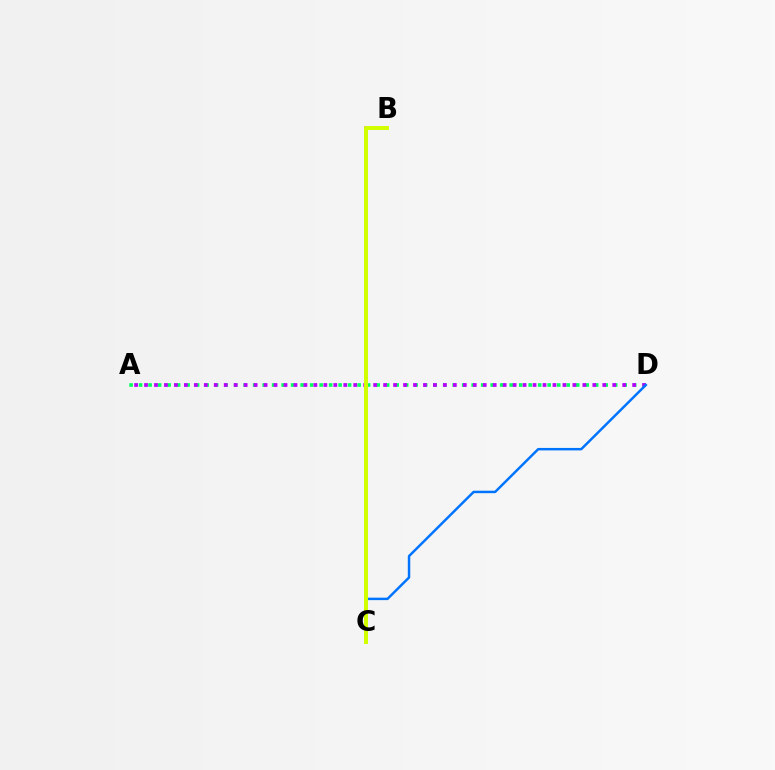{('B', 'C'): [{'color': '#ff0000', 'line_style': 'dashed', 'thickness': 2.85}, {'color': '#d1ff00', 'line_style': 'solid', 'thickness': 2.88}], ('A', 'D'): [{'color': '#00ff5c', 'line_style': 'dotted', 'thickness': 2.58}, {'color': '#b900ff', 'line_style': 'dotted', 'thickness': 2.71}], ('C', 'D'): [{'color': '#0074ff', 'line_style': 'solid', 'thickness': 1.78}]}